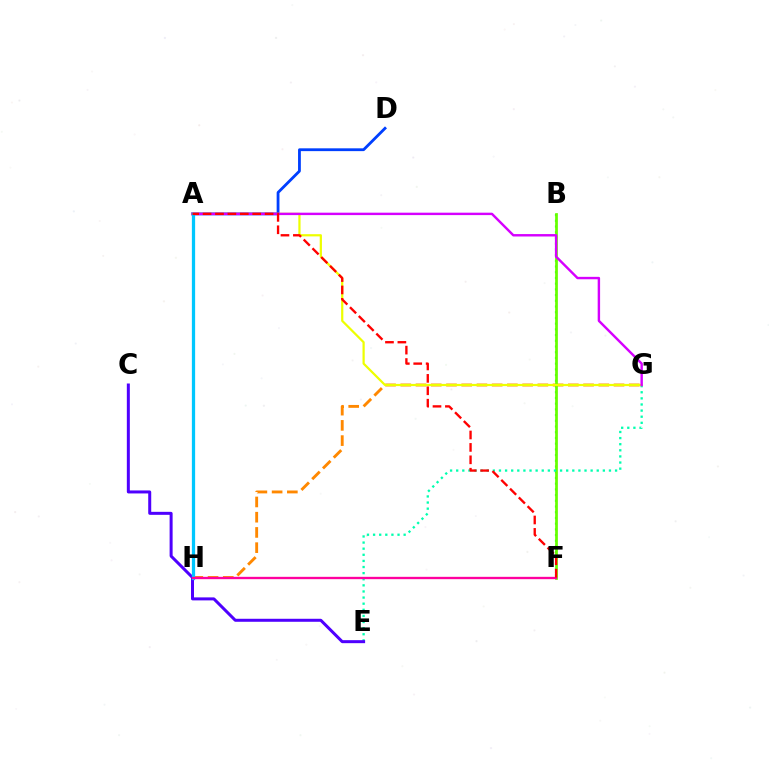{('B', 'F'): [{'color': '#00ff27', 'line_style': 'dotted', 'thickness': 1.55}, {'color': '#66ff00', 'line_style': 'solid', 'thickness': 1.96}], ('G', 'H'): [{'color': '#ff8800', 'line_style': 'dashed', 'thickness': 2.07}], ('E', 'G'): [{'color': '#00ffaf', 'line_style': 'dotted', 'thickness': 1.66}], ('C', 'E'): [{'color': '#4f00ff', 'line_style': 'solid', 'thickness': 2.16}], ('A', 'D'): [{'color': '#003fff', 'line_style': 'solid', 'thickness': 2.02}], ('A', 'G'): [{'color': '#eeff00', 'line_style': 'solid', 'thickness': 1.6}, {'color': '#d600ff', 'line_style': 'solid', 'thickness': 1.74}], ('A', 'H'): [{'color': '#00c7ff', 'line_style': 'solid', 'thickness': 2.34}], ('F', 'H'): [{'color': '#ff00a0', 'line_style': 'solid', 'thickness': 1.68}], ('A', 'F'): [{'color': '#ff0000', 'line_style': 'dashed', 'thickness': 1.69}]}